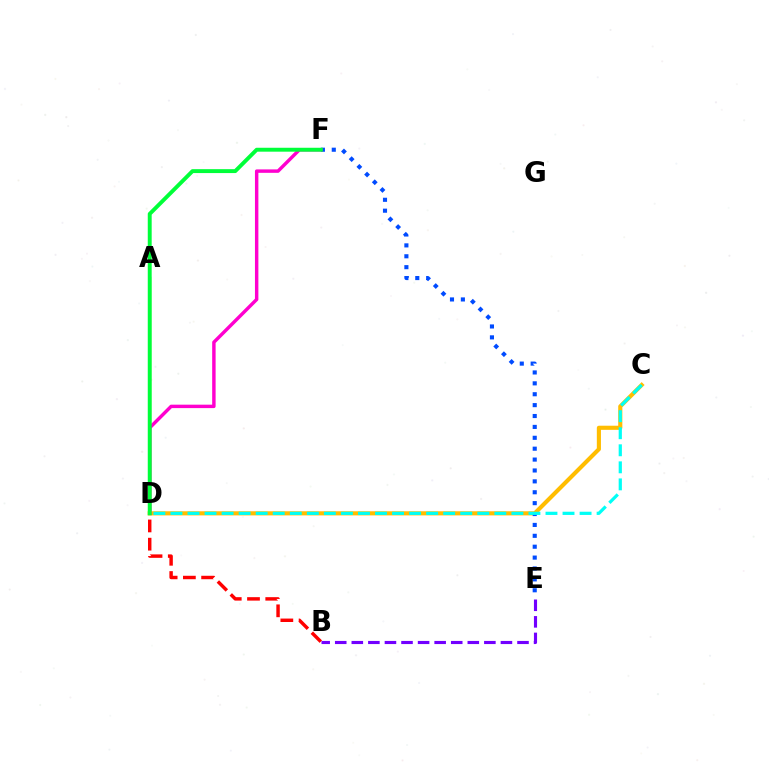{('B', 'D'): [{'color': '#ff0000', 'line_style': 'dashed', 'thickness': 2.48}], ('A', 'D'): [{'color': '#84ff00', 'line_style': 'solid', 'thickness': 1.76}], ('C', 'D'): [{'color': '#ffbd00', 'line_style': 'solid', 'thickness': 2.97}, {'color': '#00fff6', 'line_style': 'dashed', 'thickness': 2.32}], ('E', 'F'): [{'color': '#004bff', 'line_style': 'dotted', 'thickness': 2.96}], ('B', 'E'): [{'color': '#7200ff', 'line_style': 'dashed', 'thickness': 2.25}], ('D', 'F'): [{'color': '#ff00cf', 'line_style': 'solid', 'thickness': 2.47}, {'color': '#00ff39', 'line_style': 'solid', 'thickness': 2.82}]}